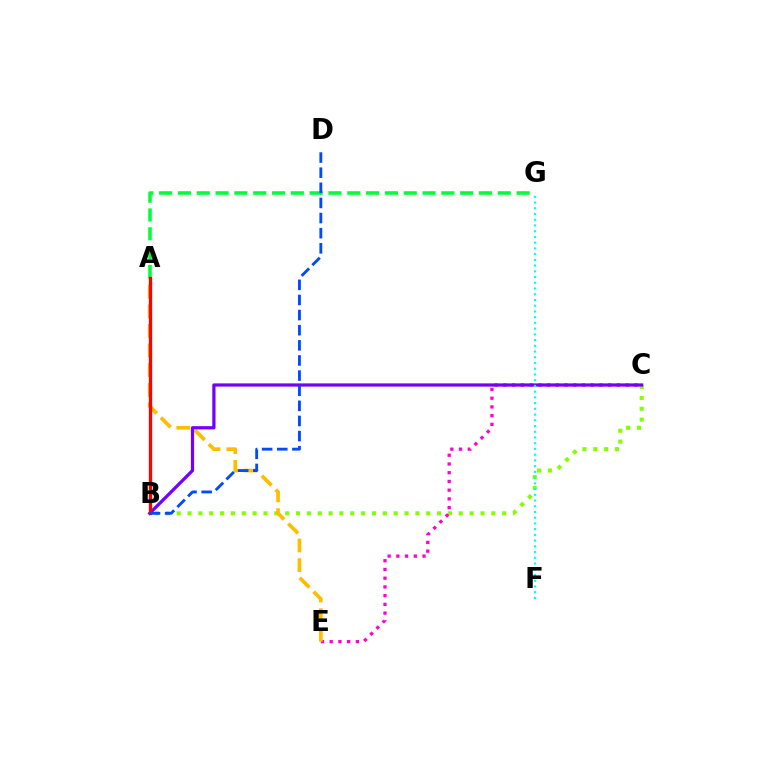{('B', 'C'): [{'color': '#84ff00', 'line_style': 'dotted', 'thickness': 2.95}, {'color': '#7200ff', 'line_style': 'solid', 'thickness': 2.32}], ('C', 'E'): [{'color': '#ff00cf', 'line_style': 'dotted', 'thickness': 2.37}], ('A', 'E'): [{'color': '#ffbd00', 'line_style': 'dashed', 'thickness': 2.67}], ('A', 'G'): [{'color': '#00ff39', 'line_style': 'dashed', 'thickness': 2.56}], ('A', 'B'): [{'color': '#ff0000', 'line_style': 'solid', 'thickness': 2.37}], ('F', 'G'): [{'color': '#00fff6', 'line_style': 'dotted', 'thickness': 1.56}], ('B', 'D'): [{'color': '#004bff', 'line_style': 'dashed', 'thickness': 2.05}]}